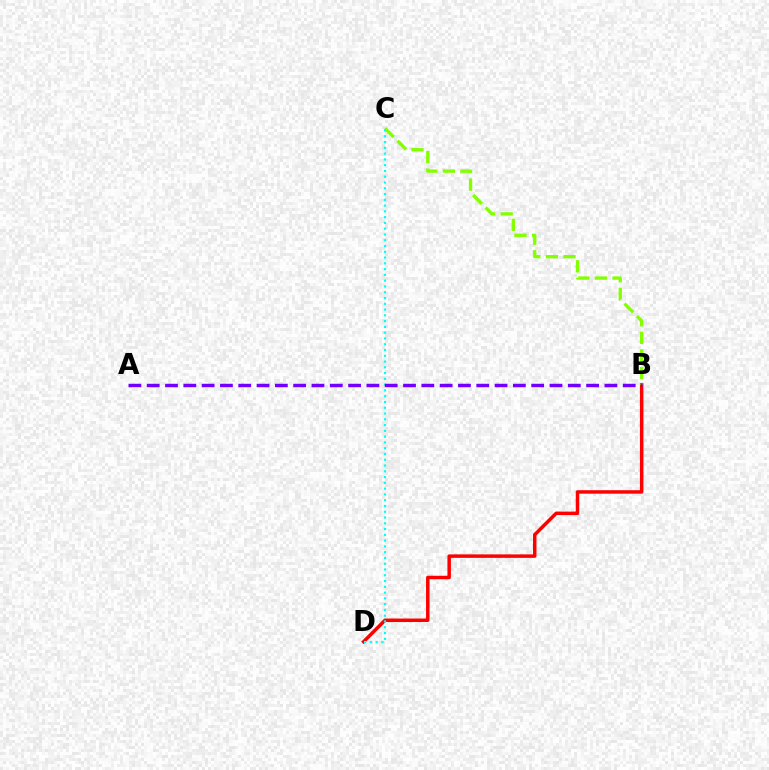{('B', 'D'): [{'color': '#ff0000', 'line_style': 'solid', 'thickness': 2.5}], ('B', 'C'): [{'color': '#84ff00', 'line_style': 'dashed', 'thickness': 2.39}], ('C', 'D'): [{'color': '#00fff6', 'line_style': 'dotted', 'thickness': 1.57}], ('A', 'B'): [{'color': '#7200ff', 'line_style': 'dashed', 'thickness': 2.49}]}